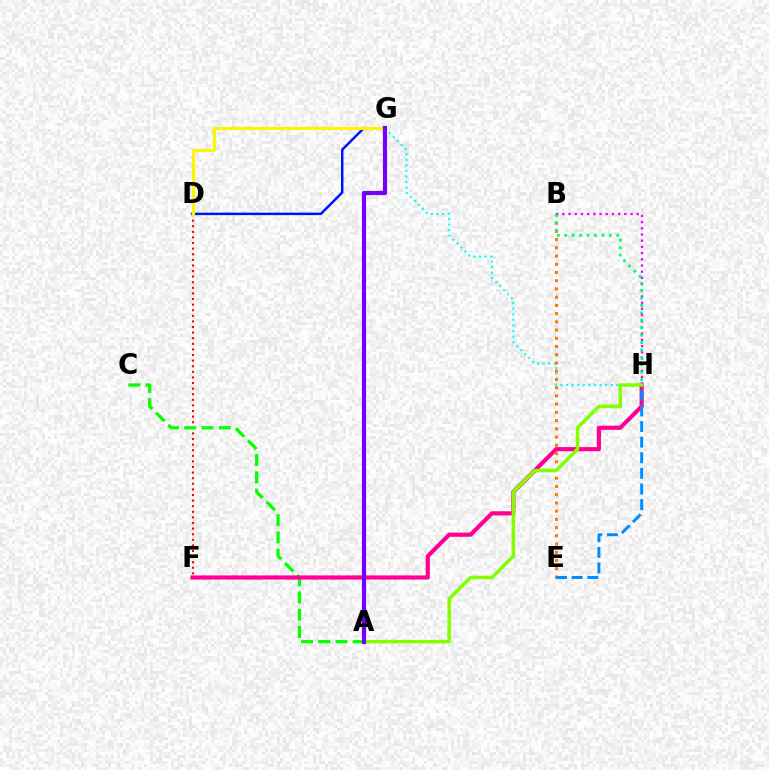{('D', 'F'): [{'color': '#ff0000', 'line_style': 'dotted', 'thickness': 1.52}], ('A', 'C'): [{'color': '#08ff00', 'line_style': 'dashed', 'thickness': 2.34}], ('G', 'H'): [{'color': '#00fff6', 'line_style': 'dotted', 'thickness': 1.52}], ('F', 'H'): [{'color': '#ff0094', 'line_style': 'solid', 'thickness': 2.99}], ('B', 'H'): [{'color': '#ee00ff', 'line_style': 'dotted', 'thickness': 1.68}, {'color': '#00ff74', 'line_style': 'dotted', 'thickness': 2.02}], ('B', 'E'): [{'color': '#ff7c00', 'line_style': 'dotted', 'thickness': 2.24}], ('A', 'H'): [{'color': '#84ff00', 'line_style': 'solid', 'thickness': 2.52}], ('D', 'G'): [{'color': '#0010ff', 'line_style': 'solid', 'thickness': 1.77}, {'color': '#fcf500', 'line_style': 'solid', 'thickness': 2.22}], ('E', 'H'): [{'color': '#008cff', 'line_style': 'dashed', 'thickness': 2.12}], ('A', 'G'): [{'color': '#7200ff', 'line_style': 'solid', 'thickness': 2.99}]}